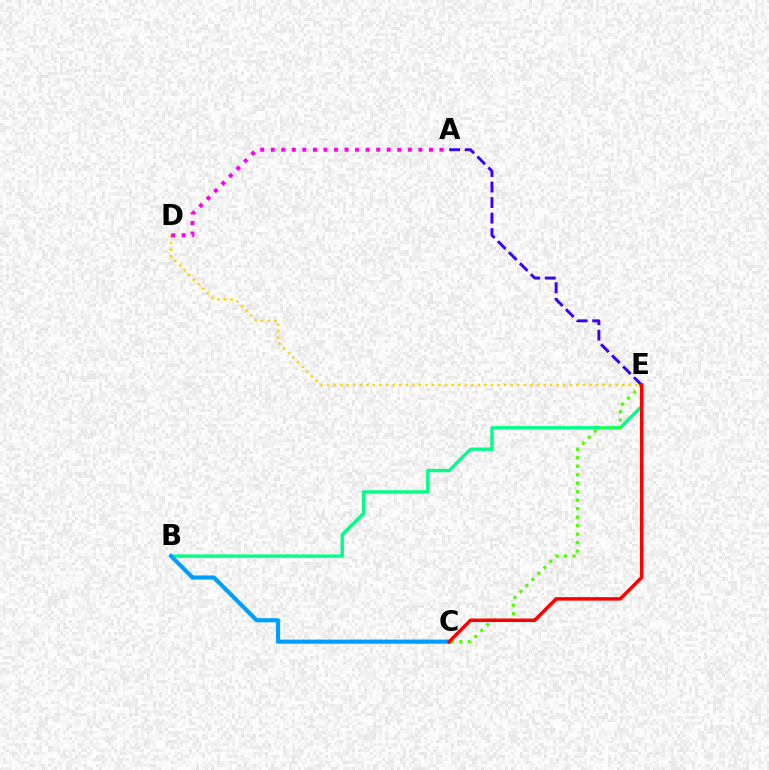{('B', 'E'): [{'color': '#00ff86', 'line_style': 'solid', 'thickness': 2.41}], ('D', 'E'): [{'color': '#ffd500', 'line_style': 'dotted', 'thickness': 1.78}], ('C', 'E'): [{'color': '#4fff00', 'line_style': 'dotted', 'thickness': 2.3}, {'color': '#ff0000', 'line_style': 'solid', 'thickness': 2.51}], ('B', 'C'): [{'color': '#009eff', 'line_style': 'solid', 'thickness': 2.97}], ('A', 'E'): [{'color': '#3700ff', 'line_style': 'dashed', 'thickness': 2.11}], ('A', 'D'): [{'color': '#ff00ed', 'line_style': 'dotted', 'thickness': 2.86}]}